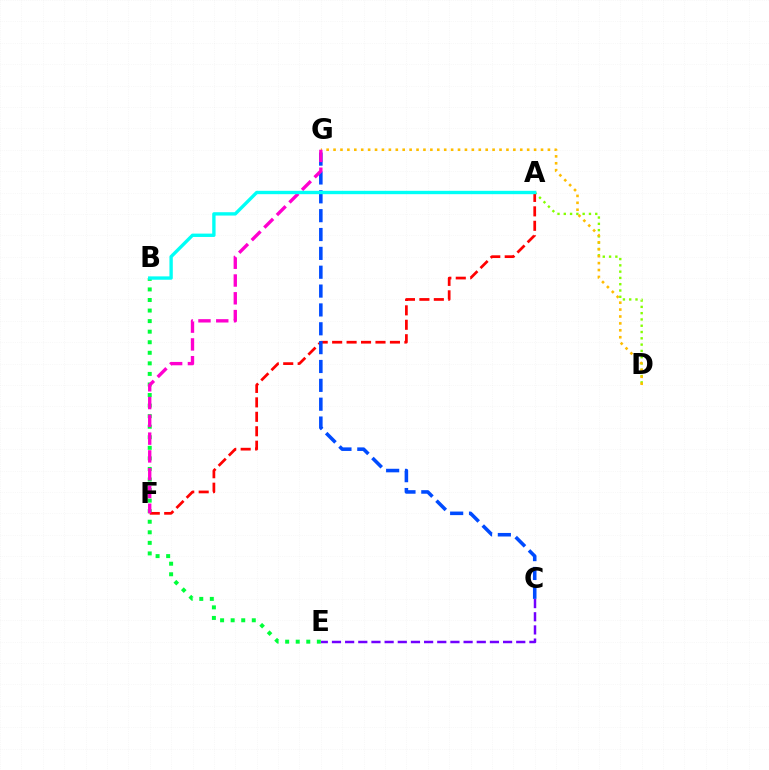{('A', 'D'): [{'color': '#84ff00', 'line_style': 'dotted', 'thickness': 1.71}], ('B', 'E'): [{'color': '#00ff39', 'line_style': 'dotted', 'thickness': 2.87}], ('D', 'G'): [{'color': '#ffbd00', 'line_style': 'dotted', 'thickness': 1.88}], ('A', 'F'): [{'color': '#ff0000', 'line_style': 'dashed', 'thickness': 1.96}], ('C', 'G'): [{'color': '#004bff', 'line_style': 'dashed', 'thickness': 2.56}], ('C', 'E'): [{'color': '#7200ff', 'line_style': 'dashed', 'thickness': 1.79}], ('F', 'G'): [{'color': '#ff00cf', 'line_style': 'dashed', 'thickness': 2.42}], ('A', 'B'): [{'color': '#00fff6', 'line_style': 'solid', 'thickness': 2.42}]}